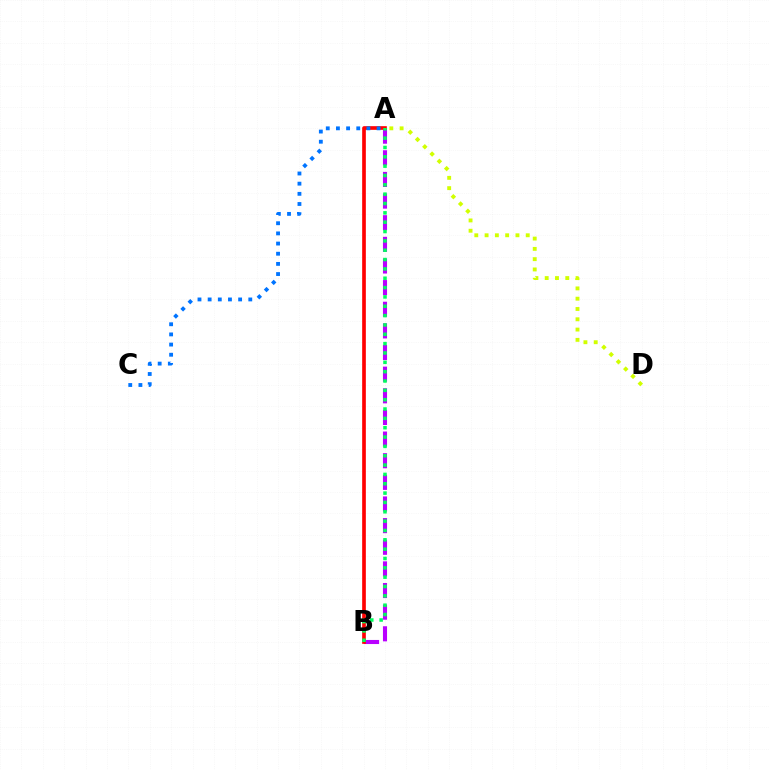{('A', 'B'): [{'color': '#b900ff', 'line_style': 'dashed', 'thickness': 2.94}, {'color': '#ff0000', 'line_style': 'solid', 'thickness': 2.64}, {'color': '#00ff5c', 'line_style': 'dotted', 'thickness': 2.54}], ('A', 'D'): [{'color': '#d1ff00', 'line_style': 'dotted', 'thickness': 2.8}], ('A', 'C'): [{'color': '#0074ff', 'line_style': 'dotted', 'thickness': 2.76}]}